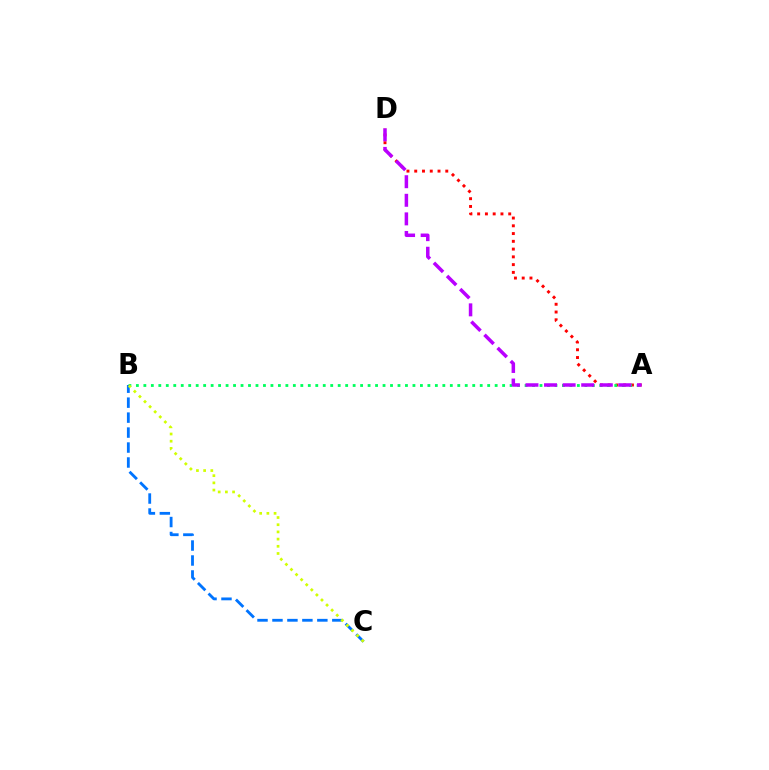{('A', 'D'): [{'color': '#ff0000', 'line_style': 'dotted', 'thickness': 2.11}, {'color': '#b900ff', 'line_style': 'dashed', 'thickness': 2.52}], ('A', 'B'): [{'color': '#00ff5c', 'line_style': 'dotted', 'thickness': 2.03}], ('B', 'C'): [{'color': '#0074ff', 'line_style': 'dashed', 'thickness': 2.03}, {'color': '#d1ff00', 'line_style': 'dotted', 'thickness': 1.95}]}